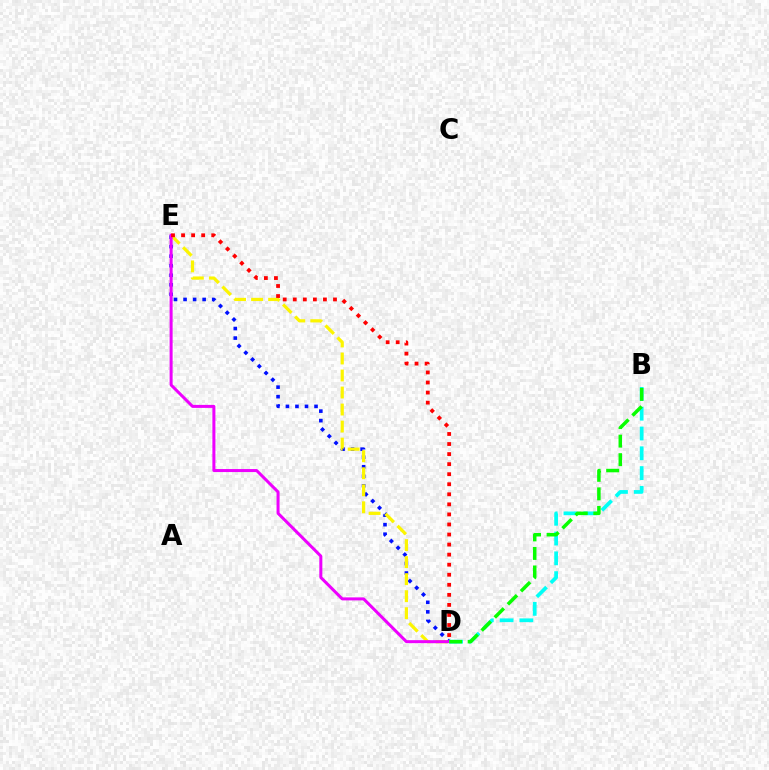{('D', 'E'): [{'color': '#0010ff', 'line_style': 'dotted', 'thickness': 2.59}, {'color': '#fcf500', 'line_style': 'dashed', 'thickness': 2.31}, {'color': '#ee00ff', 'line_style': 'solid', 'thickness': 2.17}, {'color': '#ff0000', 'line_style': 'dotted', 'thickness': 2.73}], ('B', 'D'): [{'color': '#00fff6', 'line_style': 'dashed', 'thickness': 2.69}, {'color': '#08ff00', 'line_style': 'dashed', 'thickness': 2.52}]}